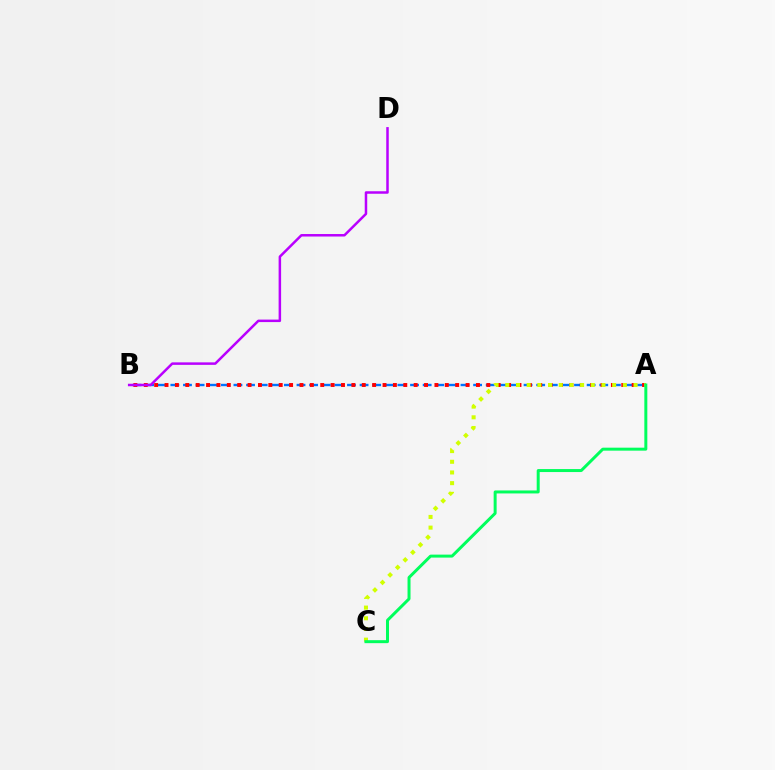{('A', 'B'): [{'color': '#0074ff', 'line_style': 'dashed', 'thickness': 1.71}, {'color': '#ff0000', 'line_style': 'dotted', 'thickness': 2.82}], ('A', 'C'): [{'color': '#d1ff00', 'line_style': 'dotted', 'thickness': 2.9}, {'color': '#00ff5c', 'line_style': 'solid', 'thickness': 2.15}], ('B', 'D'): [{'color': '#b900ff', 'line_style': 'solid', 'thickness': 1.8}]}